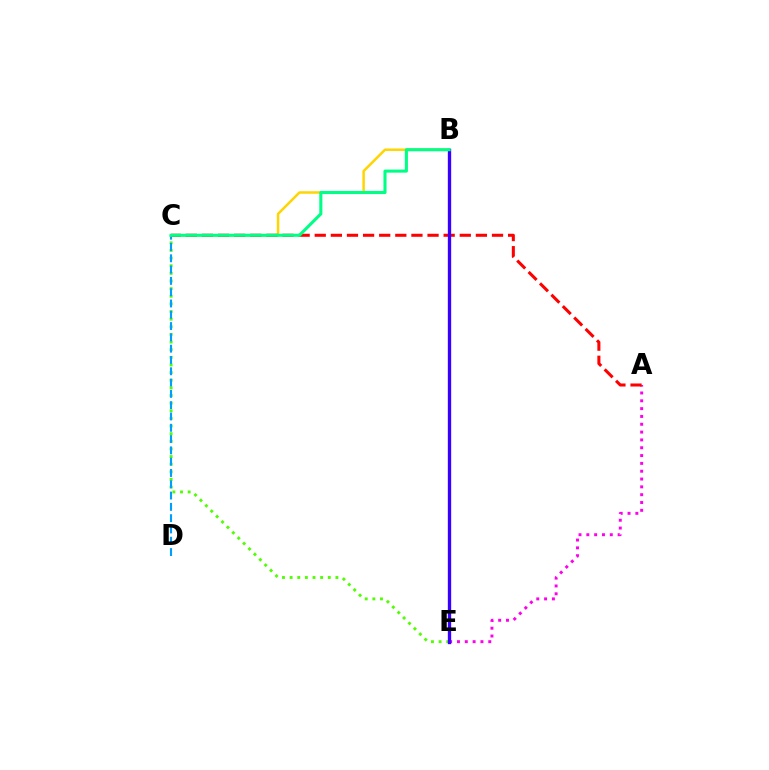{('C', 'E'): [{'color': '#4fff00', 'line_style': 'dotted', 'thickness': 2.07}], ('C', 'D'): [{'color': '#009eff', 'line_style': 'dashed', 'thickness': 1.53}], ('B', 'C'): [{'color': '#ffd500', 'line_style': 'solid', 'thickness': 1.8}, {'color': '#00ff86', 'line_style': 'solid', 'thickness': 2.22}], ('A', 'E'): [{'color': '#ff00ed', 'line_style': 'dotted', 'thickness': 2.13}], ('A', 'C'): [{'color': '#ff0000', 'line_style': 'dashed', 'thickness': 2.19}], ('B', 'E'): [{'color': '#3700ff', 'line_style': 'solid', 'thickness': 2.4}]}